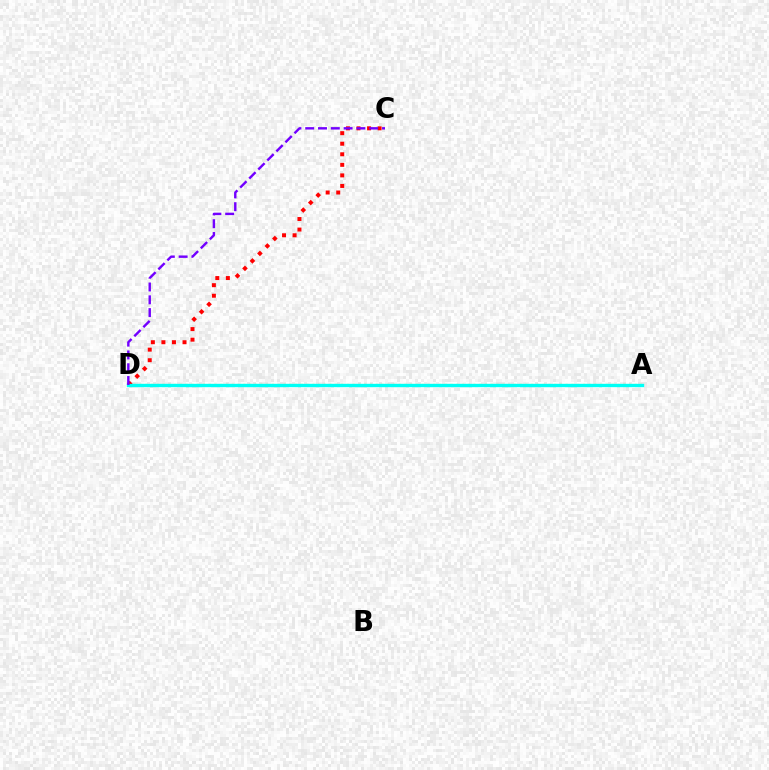{('A', 'D'): [{'color': '#84ff00', 'line_style': 'dotted', 'thickness': 1.56}, {'color': '#00fff6', 'line_style': 'solid', 'thickness': 2.42}], ('C', 'D'): [{'color': '#ff0000', 'line_style': 'dotted', 'thickness': 2.87}, {'color': '#7200ff', 'line_style': 'dashed', 'thickness': 1.74}]}